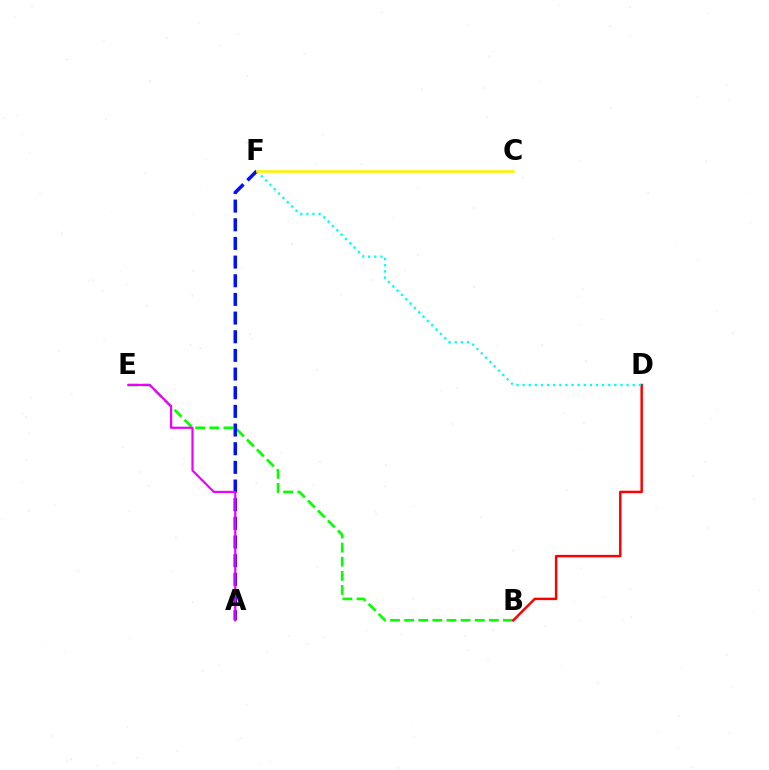{('B', 'E'): [{'color': '#08ff00', 'line_style': 'dashed', 'thickness': 1.92}], ('B', 'D'): [{'color': '#ff0000', 'line_style': 'solid', 'thickness': 1.78}], ('D', 'F'): [{'color': '#00fff6', 'line_style': 'dotted', 'thickness': 1.66}], ('A', 'F'): [{'color': '#0010ff', 'line_style': 'dashed', 'thickness': 2.54}], ('C', 'F'): [{'color': '#fcf500', 'line_style': 'solid', 'thickness': 1.88}], ('A', 'E'): [{'color': '#ee00ff', 'line_style': 'solid', 'thickness': 1.6}]}